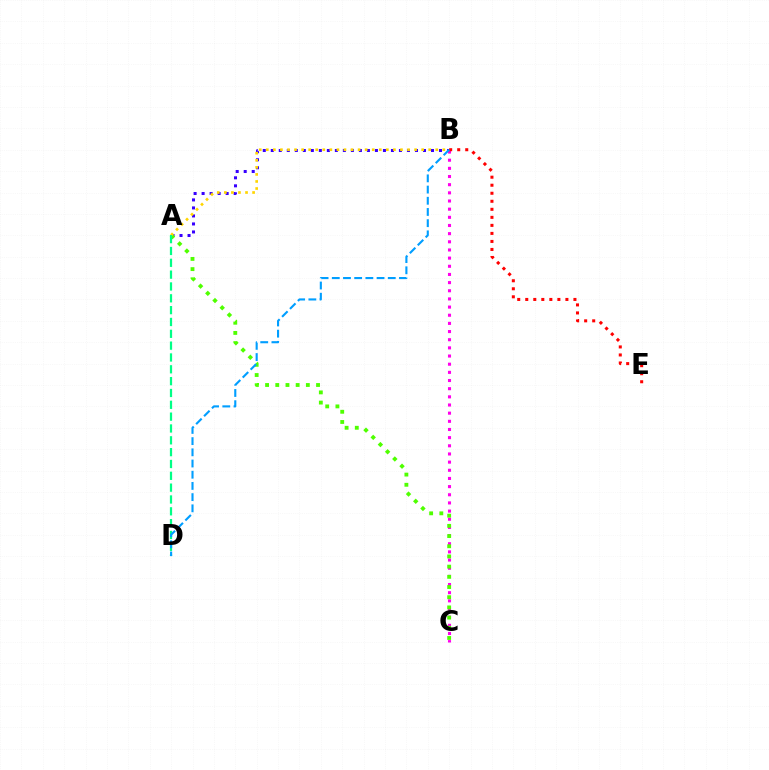{('A', 'B'): [{'color': '#3700ff', 'line_style': 'dotted', 'thickness': 2.18}, {'color': '#ffd500', 'line_style': 'dotted', 'thickness': 1.92}], ('B', 'C'): [{'color': '#ff00ed', 'line_style': 'dotted', 'thickness': 2.22}], ('A', 'C'): [{'color': '#4fff00', 'line_style': 'dotted', 'thickness': 2.77}], ('A', 'D'): [{'color': '#00ff86', 'line_style': 'dashed', 'thickness': 1.61}], ('B', 'E'): [{'color': '#ff0000', 'line_style': 'dotted', 'thickness': 2.18}], ('B', 'D'): [{'color': '#009eff', 'line_style': 'dashed', 'thickness': 1.52}]}